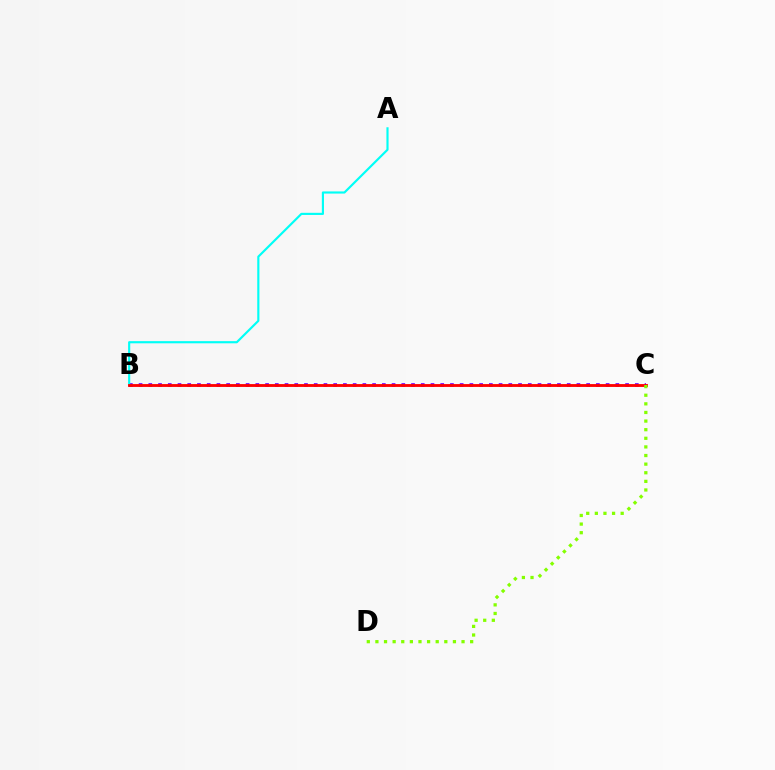{('B', 'C'): [{'color': '#7200ff', 'line_style': 'dotted', 'thickness': 2.64}, {'color': '#ff0000', 'line_style': 'solid', 'thickness': 2.05}], ('A', 'B'): [{'color': '#00fff6', 'line_style': 'solid', 'thickness': 1.55}], ('C', 'D'): [{'color': '#84ff00', 'line_style': 'dotted', 'thickness': 2.34}]}